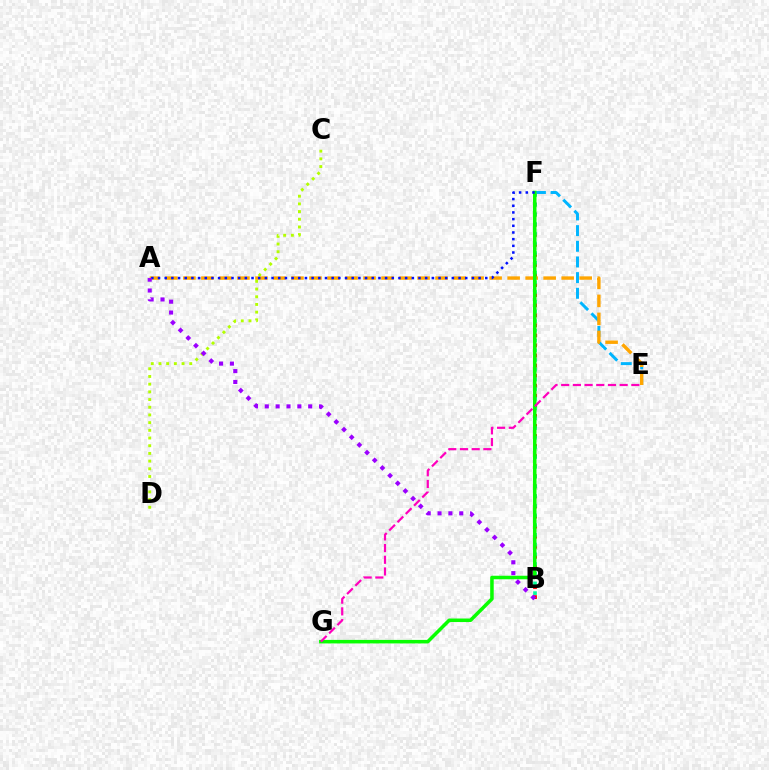{('E', 'F'): [{'color': '#00b5ff', 'line_style': 'dashed', 'thickness': 2.13}], ('B', 'F'): [{'color': '#ff0000', 'line_style': 'dotted', 'thickness': 2.73}, {'color': '#00ff9d', 'line_style': 'dotted', 'thickness': 2.64}], ('C', 'D'): [{'color': '#b3ff00', 'line_style': 'dotted', 'thickness': 2.09}], ('A', 'E'): [{'color': '#ffa500', 'line_style': 'dashed', 'thickness': 2.45}], ('F', 'G'): [{'color': '#08ff00', 'line_style': 'solid', 'thickness': 2.54}], ('E', 'G'): [{'color': '#ff00bd', 'line_style': 'dashed', 'thickness': 1.59}], ('A', 'F'): [{'color': '#0010ff', 'line_style': 'dotted', 'thickness': 1.81}], ('A', 'B'): [{'color': '#9b00ff', 'line_style': 'dotted', 'thickness': 2.95}]}